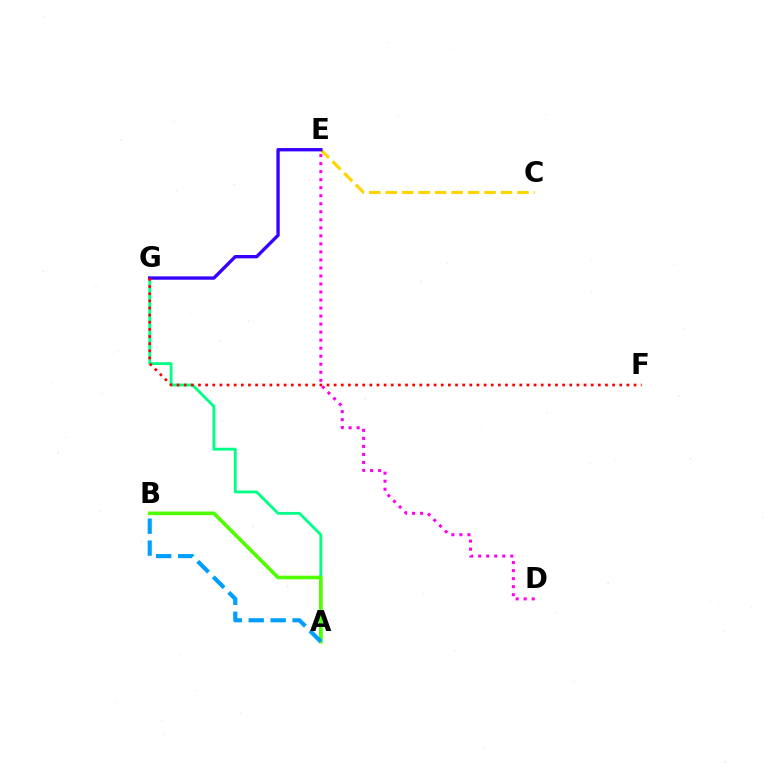{('C', 'E'): [{'color': '#ffd500', 'line_style': 'dashed', 'thickness': 2.24}], ('A', 'G'): [{'color': '#00ff86', 'line_style': 'solid', 'thickness': 2.04}], ('E', 'G'): [{'color': '#3700ff', 'line_style': 'solid', 'thickness': 2.41}], ('A', 'B'): [{'color': '#4fff00', 'line_style': 'solid', 'thickness': 2.6}, {'color': '#009eff', 'line_style': 'dashed', 'thickness': 2.98}], ('D', 'E'): [{'color': '#ff00ed', 'line_style': 'dotted', 'thickness': 2.18}], ('F', 'G'): [{'color': '#ff0000', 'line_style': 'dotted', 'thickness': 1.94}]}